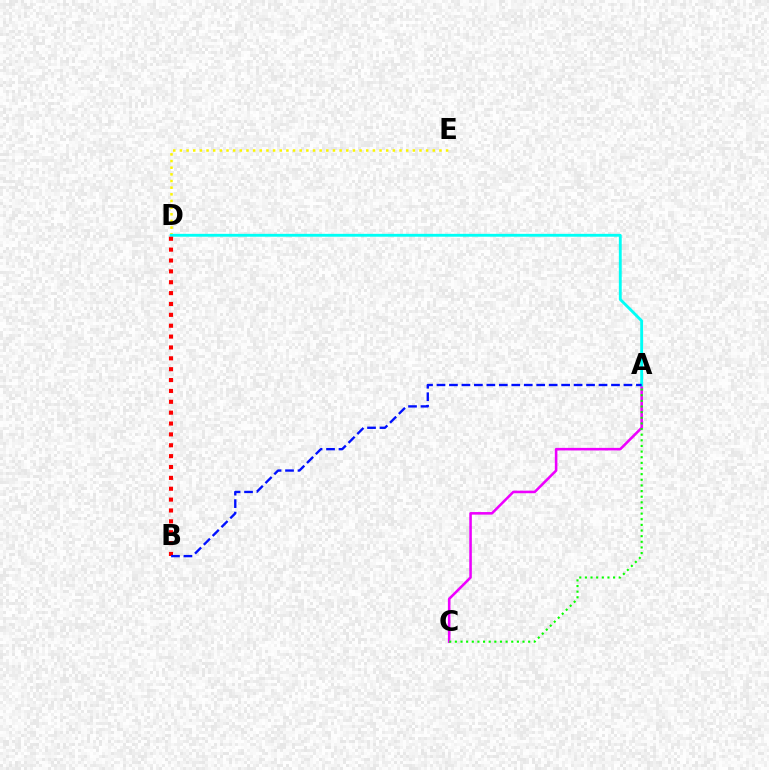{('A', 'C'): [{'color': '#ee00ff', 'line_style': 'solid', 'thickness': 1.85}, {'color': '#08ff00', 'line_style': 'dotted', 'thickness': 1.53}], ('D', 'E'): [{'color': '#fcf500', 'line_style': 'dotted', 'thickness': 1.81}], ('A', 'D'): [{'color': '#00fff6', 'line_style': 'solid', 'thickness': 2.07}], ('B', 'D'): [{'color': '#ff0000', 'line_style': 'dotted', 'thickness': 2.95}], ('A', 'B'): [{'color': '#0010ff', 'line_style': 'dashed', 'thickness': 1.69}]}